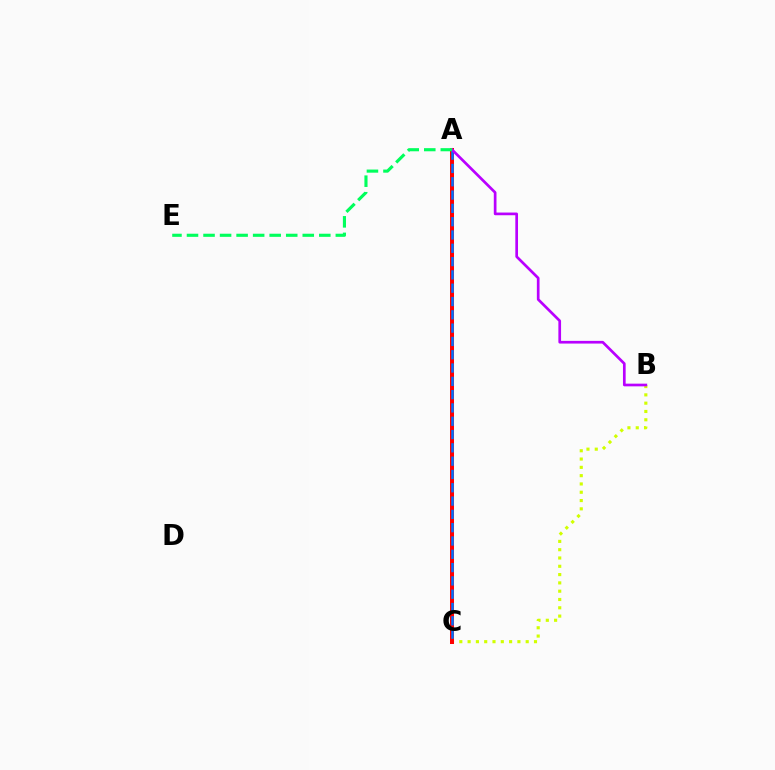{('B', 'C'): [{'color': '#d1ff00', 'line_style': 'dotted', 'thickness': 2.26}], ('A', 'C'): [{'color': '#ff0000', 'line_style': 'solid', 'thickness': 2.88}, {'color': '#0074ff', 'line_style': 'dashed', 'thickness': 1.81}], ('A', 'B'): [{'color': '#b900ff', 'line_style': 'solid', 'thickness': 1.94}], ('A', 'E'): [{'color': '#00ff5c', 'line_style': 'dashed', 'thickness': 2.25}]}